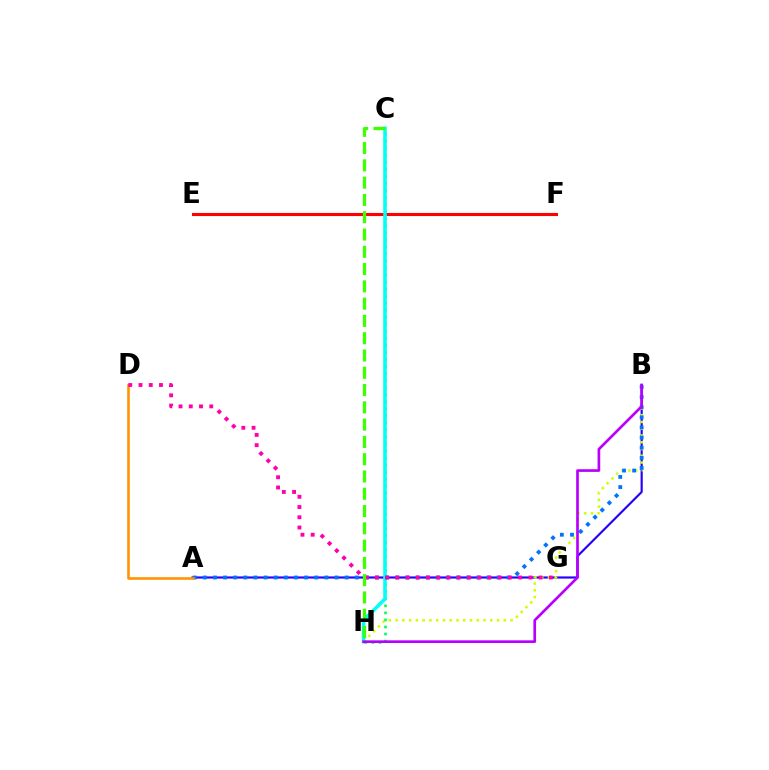{('A', 'B'): [{'color': '#2500ff', 'line_style': 'solid', 'thickness': 1.56}, {'color': '#0074ff', 'line_style': 'dotted', 'thickness': 2.75}], ('E', 'F'): [{'color': '#ff0000', 'line_style': 'solid', 'thickness': 2.22}], ('B', 'H'): [{'color': '#d1ff00', 'line_style': 'dotted', 'thickness': 1.84}, {'color': '#b900ff', 'line_style': 'solid', 'thickness': 1.93}], ('C', 'H'): [{'color': '#00ff5c', 'line_style': 'dotted', 'thickness': 1.91}, {'color': '#00fff6', 'line_style': 'solid', 'thickness': 2.56}, {'color': '#3dff00', 'line_style': 'dashed', 'thickness': 2.35}], ('A', 'D'): [{'color': '#ff9400', 'line_style': 'solid', 'thickness': 1.9}], ('D', 'G'): [{'color': '#ff00ac', 'line_style': 'dotted', 'thickness': 2.78}]}